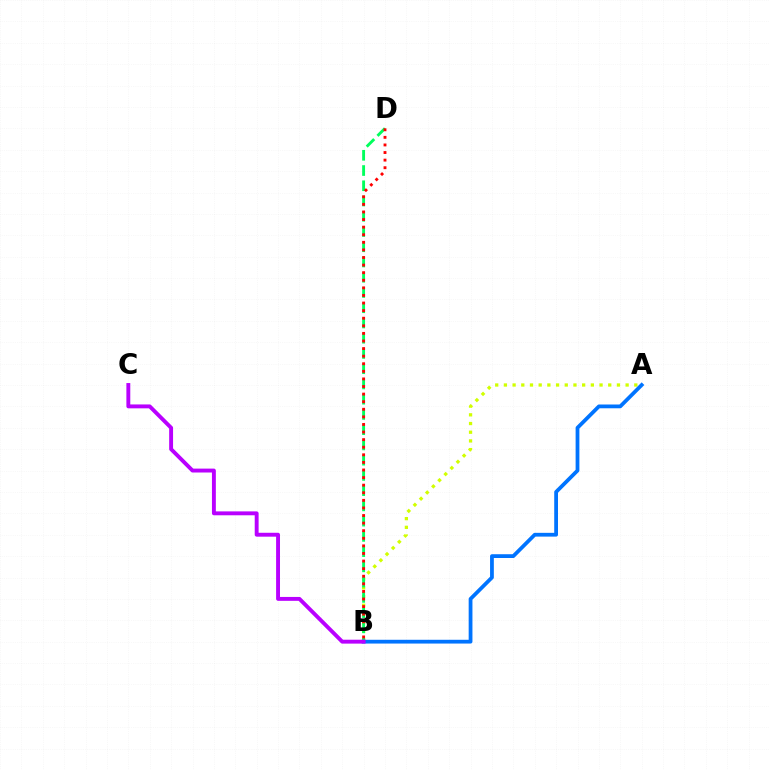{('A', 'B'): [{'color': '#d1ff00', 'line_style': 'dotted', 'thickness': 2.36}, {'color': '#0074ff', 'line_style': 'solid', 'thickness': 2.72}], ('B', 'D'): [{'color': '#00ff5c', 'line_style': 'dashed', 'thickness': 2.07}, {'color': '#ff0000', 'line_style': 'dotted', 'thickness': 2.06}], ('B', 'C'): [{'color': '#b900ff', 'line_style': 'solid', 'thickness': 2.81}]}